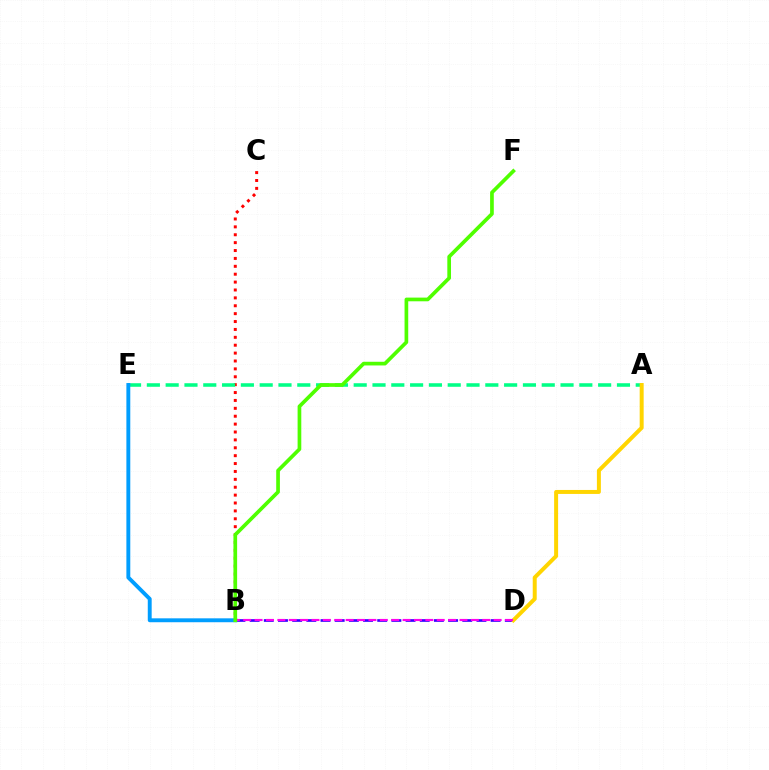{('B', 'C'): [{'color': '#ff0000', 'line_style': 'dotted', 'thickness': 2.14}], ('A', 'E'): [{'color': '#00ff86', 'line_style': 'dashed', 'thickness': 2.55}], ('B', 'D'): [{'color': '#3700ff', 'line_style': 'dashed', 'thickness': 1.93}, {'color': '#ff00ed', 'line_style': 'dashed', 'thickness': 1.55}], ('A', 'D'): [{'color': '#ffd500', 'line_style': 'solid', 'thickness': 2.86}], ('B', 'E'): [{'color': '#009eff', 'line_style': 'solid', 'thickness': 2.8}], ('B', 'F'): [{'color': '#4fff00', 'line_style': 'solid', 'thickness': 2.65}]}